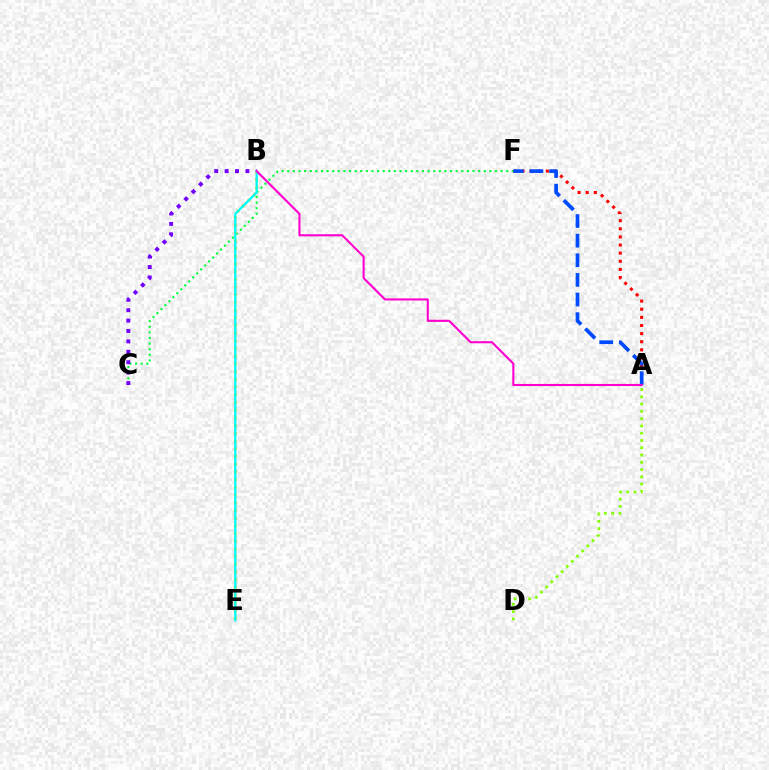{('A', 'F'): [{'color': '#ff0000', 'line_style': 'dotted', 'thickness': 2.21}, {'color': '#004bff', 'line_style': 'dashed', 'thickness': 2.67}], ('C', 'F'): [{'color': '#00ff39', 'line_style': 'dotted', 'thickness': 1.53}], ('B', 'C'): [{'color': '#7200ff', 'line_style': 'dotted', 'thickness': 2.83}], ('B', 'E'): [{'color': '#ffbd00', 'line_style': 'dotted', 'thickness': 2.09}, {'color': '#00fff6', 'line_style': 'solid', 'thickness': 1.67}], ('A', 'B'): [{'color': '#ff00cf', 'line_style': 'solid', 'thickness': 1.52}], ('A', 'D'): [{'color': '#84ff00', 'line_style': 'dotted', 'thickness': 1.98}]}